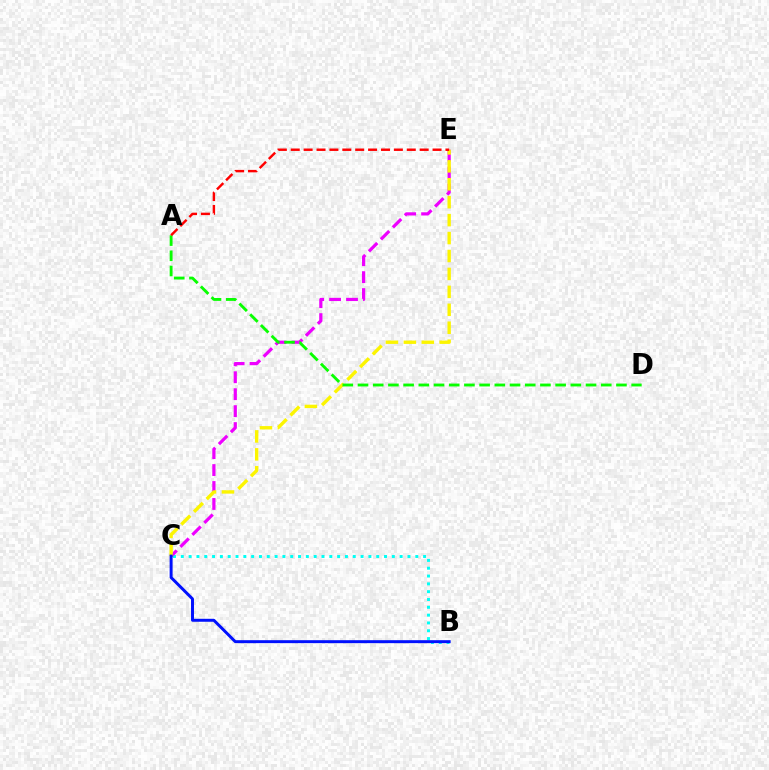{('B', 'C'): [{'color': '#00fff6', 'line_style': 'dotted', 'thickness': 2.12}, {'color': '#0010ff', 'line_style': 'solid', 'thickness': 2.13}], ('C', 'E'): [{'color': '#ee00ff', 'line_style': 'dashed', 'thickness': 2.3}, {'color': '#fcf500', 'line_style': 'dashed', 'thickness': 2.44}], ('A', 'D'): [{'color': '#08ff00', 'line_style': 'dashed', 'thickness': 2.07}], ('A', 'E'): [{'color': '#ff0000', 'line_style': 'dashed', 'thickness': 1.75}]}